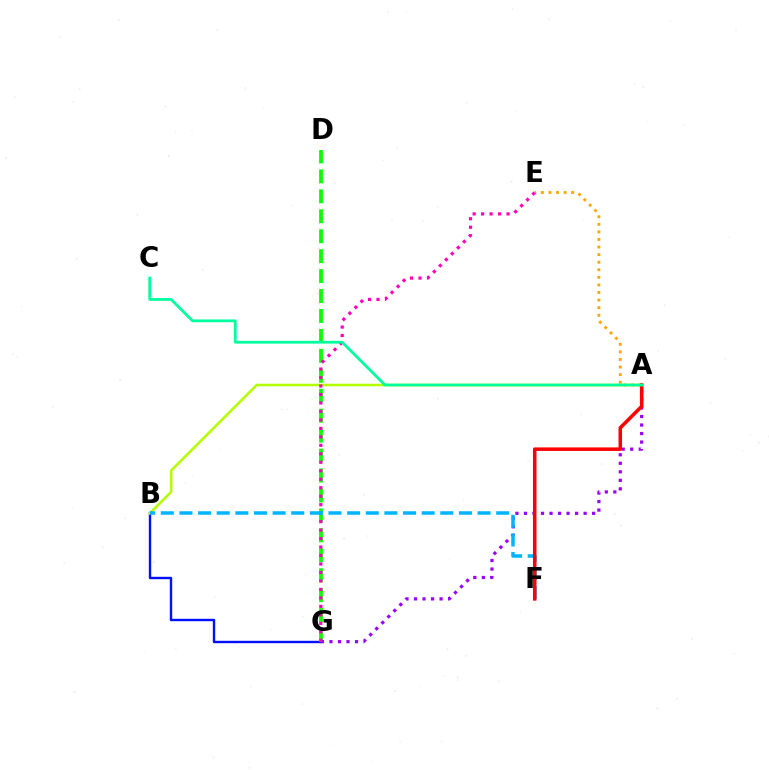{('B', 'G'): [{'color': '#0010ff', 'line_style': 'solid', 'thickness': 1.72}], ('D', 'G'): [{'color': '#08ff00', 'line_style': 'dashed', 'thickness': 2.71}], ('A', 'G'): [{'color': '#9b00ff', 'line_style': 'dotted', 'thickness': 2.32}], ('A', 'B'): [{'color': '#b3ff00', 'line_style': 'solid', 'thickness': 1.82}], ('A', 'E'): [{'color': '#ffa500', 'line_style': 'dotted', 'thickness': 2.06}], ('E', 'G'): [{'color': '#ff00bd', 'line_style': 'dotted', 'thickness': 2.3}], ('B', 'F'): [{'color': '#00b5ff', 'line_style': 'dashed', 'thickness': 2.53}], ('A', 'F'): [{'color': '#ff0000', 'line_style': 'solid', 'thickness': 2.54}], ('A', 'C'): [{'color': '#00ff9d', 'line_style': 'solid', 'thickness': 1.99}]}